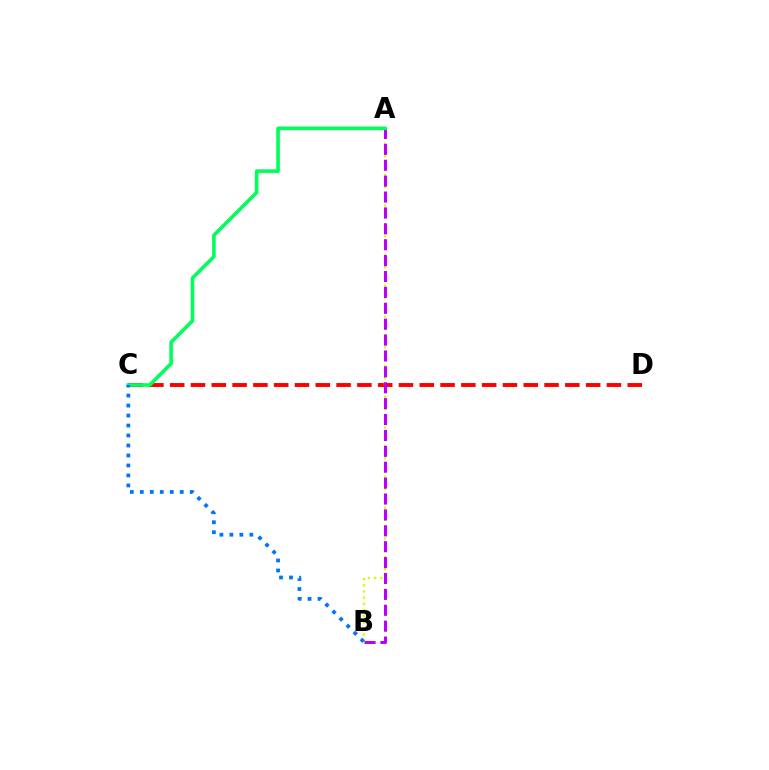{('C', 'D'): [{'color': '#ff0000', 'line_style': 'dashed', 'thickness': 2.83}], ('A', 'B'): [{'color': '#d1ff00', 'line_style': 'dotted', 'thickness': 1.68}, {'color': '#b900ff', 'line_style': 'dashed', 'thickness': 2.16}], ('A', 'C'): [{'color': '#00ff5c', 'line_style': 'solid', 'thickness': 2.6}], ('B', 'C'): [{'color': '#0074ff', 'line_style': 'dotted', 'thickness': 2.71}]}